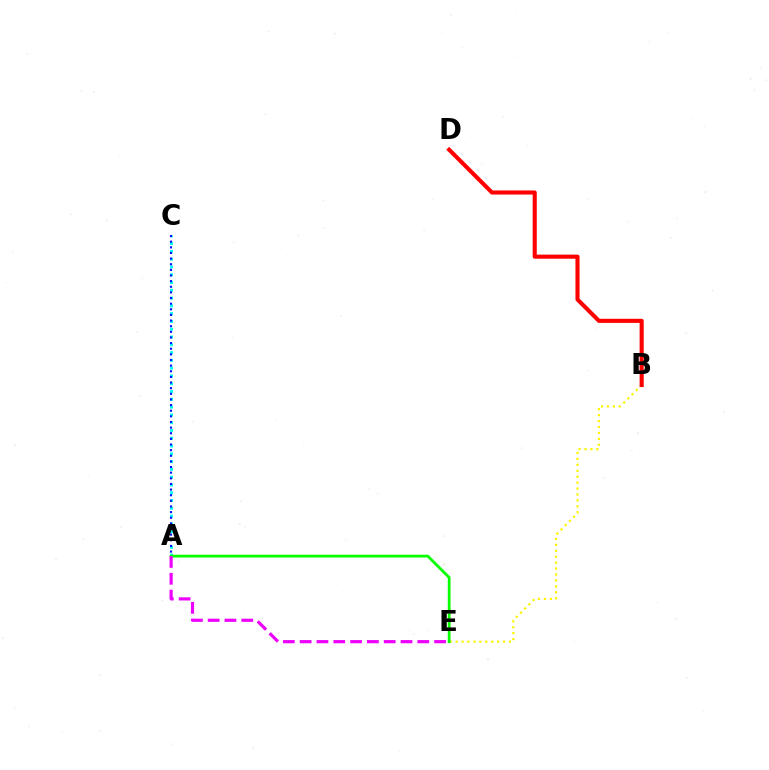{('B', 'E'): [{'color': '#fcf500', 'line_style': 'dotted', 'thickness': 1.61}], ('A', 'C'): [{'color': '#00fff6', 'line_style': 'dotted', 'thickness': 2.12}, {'color': '#0010ff', 'line_style': 'dotted', 'thickness': 1.53}], ('A', 'E'): [{'color': '#08ff00', 'line_style': 'solid', 'thickness': 2.0}, {'color': '#ee00ff', 'line_style': 'dashed', 'thickness': 2.28}], ('B', 'D'): [{'color': '#ff0000', 'line_style': 'solid', 'thickness': 2.95}]}